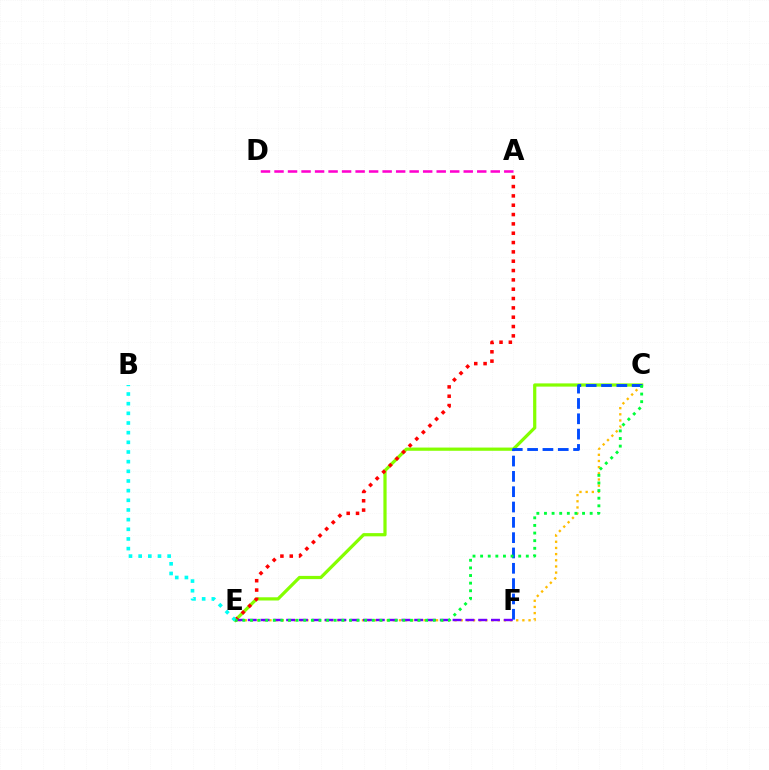{('C', 'E'): [{'color': '#ffbd00', 'line_style': 'dotted', 'thickness': 1.68}, {'color': '#84ff00', 'line_style': 'solid', 'thickness': 2.32}, {'color': '#00ff39', 'line_style': 'dotted', 'thickness': 2.07}], ('E', 'F'): [{'color': '#7200ff', 'line_style': 'dashed', 'thickness': 1.74}], ('A', 'E'): [{'color': '#ff0000', 'line_style': 'dotted', 'thickness': 2.54}], ('A', 'D'): [{'color': '#ff00cf', 'line_style': 'dashed', 'thickness': 1.84}], ('C', 'F'): [{'color': '#004bff', 'line_style': 'dashed', 'thickness': 2.08}], ('B', 'E'): [{'color': '#00fff6', 'line_style': 'dotted', 'thickness': 2.63}]}